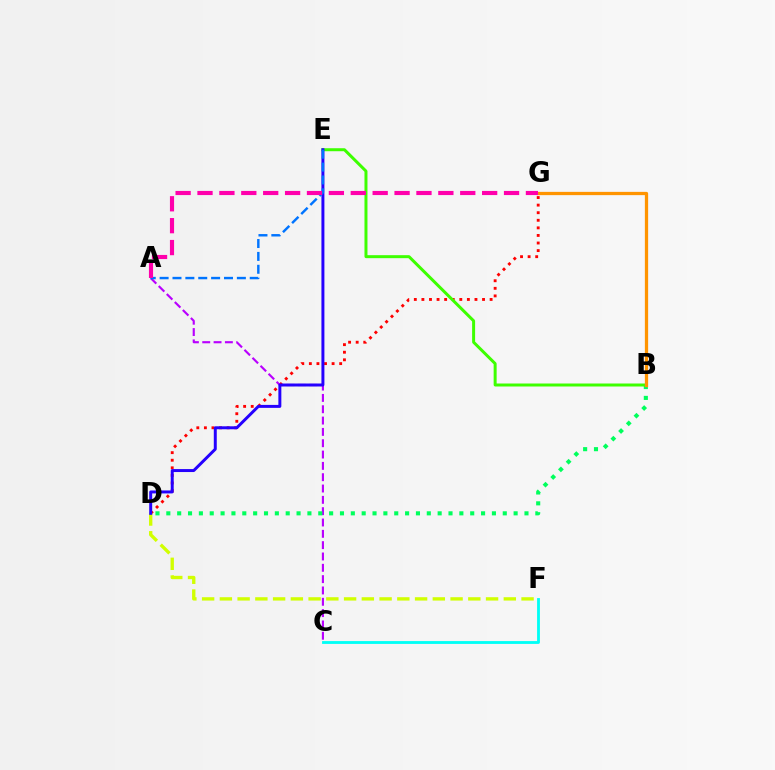{('D', 'G'): [{'color': '#ff0000', 'line_style': 'dotted', 'thickness': 2.06}], ('A', 'C'): [{'color': '#b900ff', 'line_style': 'dashed', 'thickness': 1.54}], ('D', 'F'): [{'color': '#d1ff00', 'line_style': 'dashed', 'thickness': 2.41}], ('B', 'D'): [{'color': '#00ff5c', 'line_style': 'dotted', 'thickness': 2.95}], ('B', 'E'): [{'color': '#3dff00', 'line_style': 'solid', 'thickness': 2.15}], ('C', 'F'): [{'color': '#00fff6', 'line_style': 'solid', 'thickness': 2.04}], ('D', 'E'): [{'color': '#2500ff', 'line_style': 'solid', 'thickness': 2.14}], ('B', 'G'): [{'color': '#ff9400', 'line_style': 'solid', 'thickness': 2.35}], ('A', 'E'): [{'color': '#0074ff', 'line_style': 'dashed', 'thickness': 1.75}], ('A', 'G'): [{'color': '#ff00ac', 'line_style': 'dashed', 'thickness': 2.97}]}